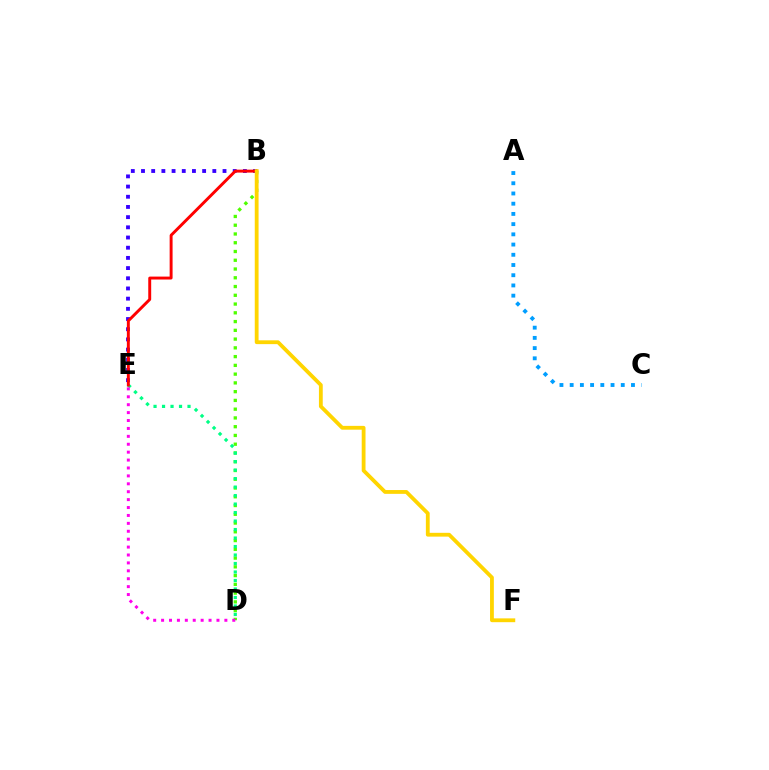{('B', 'E'): [{'color': '#3700ff', 'line_style': 'dotted', 'thickness': 2.77}, {'color': '#ff0000', 'line_style': 'solid', 'thickness': 2.11}], ('B', 'D'): [{'color': '#4fff00', 'line_style': 'dotted', 'thickness': 2.38}], ('D', 'E'): [{'color': '#00ff86', 'line_style': 'dotted', 'thickness': 2.31}, {'color': '#ff00ed', 'line_style': 'dotted', 'thickness': 2.15}], ('B', 'F'): [{'color': '#ffd500', 'line_style': 'solid', 'thickness': 2.74}], ('A', 'C'): [{'color': '#009eff', 'line_style': 'dotted', 'thickness': 2.78}]}